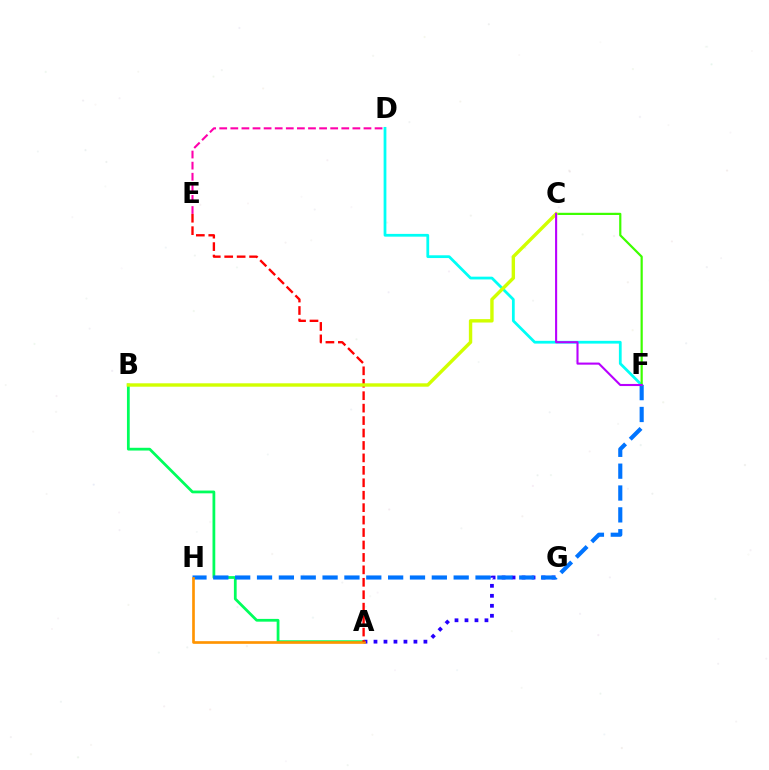{('A', 'G'): [{'color': '#2500ff', 'line_style': 'dotted', 'thickness': 2.71}], ('D', 'E'): [{'color': '#ff00ac', 'line_style': 'dashed', 'thickness': 1.51}], ('D', 'F'): [{'color': '#00fff6', 'line_style': 'solid', 'thickness': 1.99}], ('A', 'B'): [{'color': '#00ff5c', 'line_style': 'solid', 'thickness': 1.99}], ('F', 'H'): [{'color': '#0074ff', 'line_style': 'dashed', 'thickness': 2.97}], ('A', 'H'): [{'color': '#ff9400', 'line_style': 'solid', 'thickness': 1.92}], ('C', 'F'): [{'color': '#3dff00', 'line_style': 'solid', 'thickness': 1.58}, {'color': '#b900ff', 'line_style': 'solid', 'thickness': 1.51}], ('A', 'E'): [{'color': '#ff0000', 'line_style': 'dashed', 'thickness': 1.69}], ('B', 'C'): [{'color': '#d1ff00', 'line_style': 'solid', 'thickness': 2.45}]}